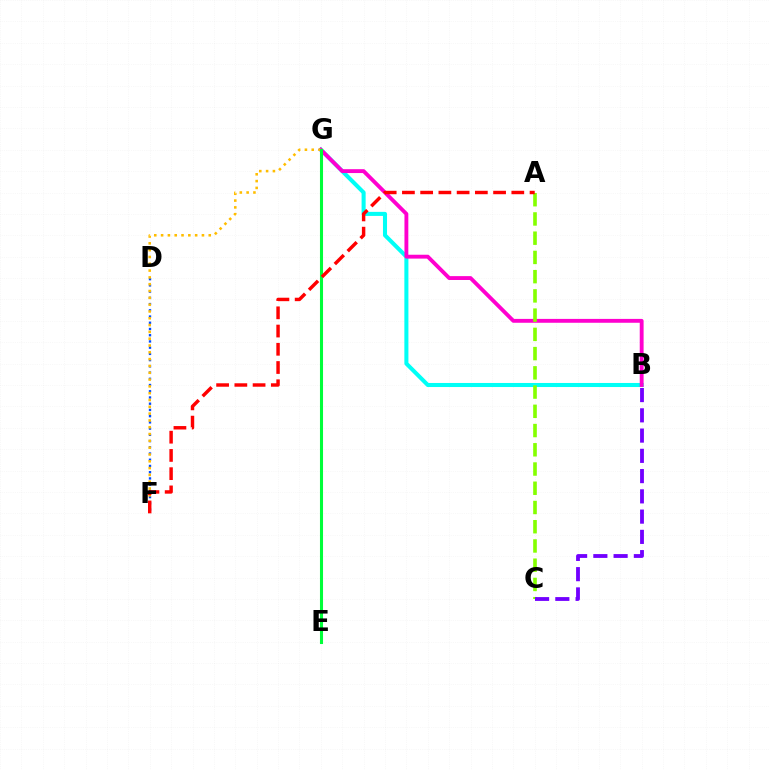{('B', 'G'): [{'color': '#00fff6', 'line_style': 'solid', 'thickness': 2.92}, {'color': '#ff00cf', 'line_style': 'solid', 'thickness': 2.79}], ('D', 'F'): [{'color': '#004bff', 'line_style': 'dotted', 'thickness': 1.69}], ('A', 'C'): [{'color': '#84ff00', 'line_style': 'dashed', 'thickness': 2.61}], ('B', 'C'): [{'color': '#7200ff', 'line_style': 'dashed', 'thickness': 2.75}], ('F', 'G'): [{'color': '#ffbd00', 'line_style': 'dotted', 'thickness': 1.85}], ('E', 'G'): [{'color': '#00ff39', 'line_style': 'solid', 'thickness': 2.21}], ('A', 'F'): [{'color': '#ff0000', 'line_style': 'dashed', 'thickness': 2.48}]}